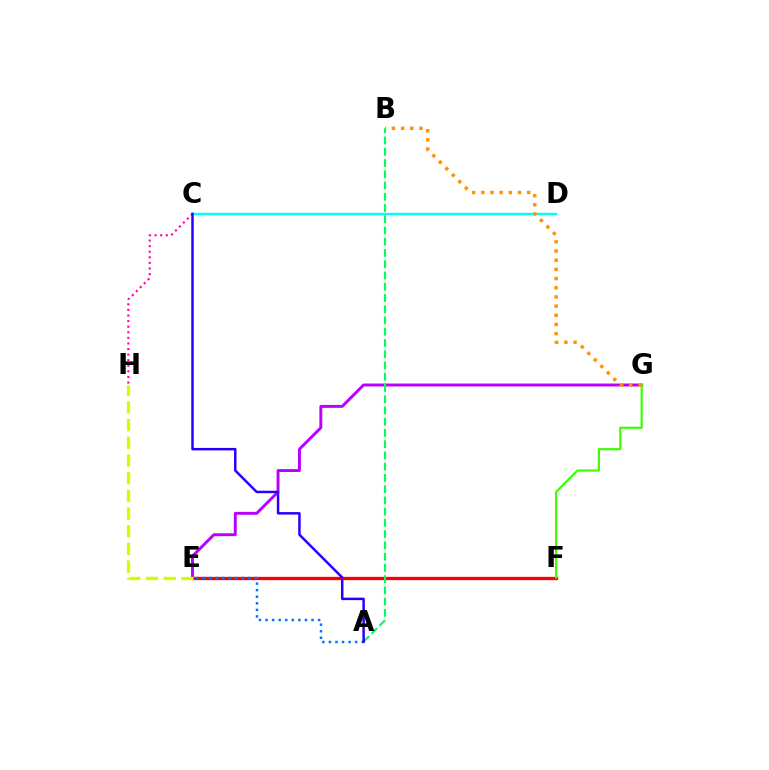{('E', 'G'): [{'color': '#b900ff', 'line_style': 'solid', 'thickness': 2.1}], ('C', 'H'): [{'color': '#ff00ac', 'line_style': 'dotted', 'thickness': 1.52}], ('E', 'F'): [{'color': '#ff0000', 'line_style': 'solid', 'thickness': 2.37}], ('E', 'H'): [{'color': '#d1ff00', 'line_style': 'dashed', 'thickness': 2.4}], ('A', 'B'): [{'color': '#00ff5c', 'line_style': 'dashed', 'thickness': 1.53}], ('C', 'D'): [{'color': '#00fff6', 'line_style': 'solid', 'thickness': 1.73}], ('A', 'E'): [{'color': '#0074ff', 'line_style': 'dotted', 'thickness': 1.78}], ('F', 'G'): [{'color': '#3dff00', 'line_style': 'solid', 'thickness': 1.57}], ('A', 'C'): [{'color': '#2500ff', 'line_style': 'solid', 'thickness': 1.78}], ('B', 'G'): [{'color': '#ff9400', 'line_style': 'dotted', 'thickness': 2.49}]}